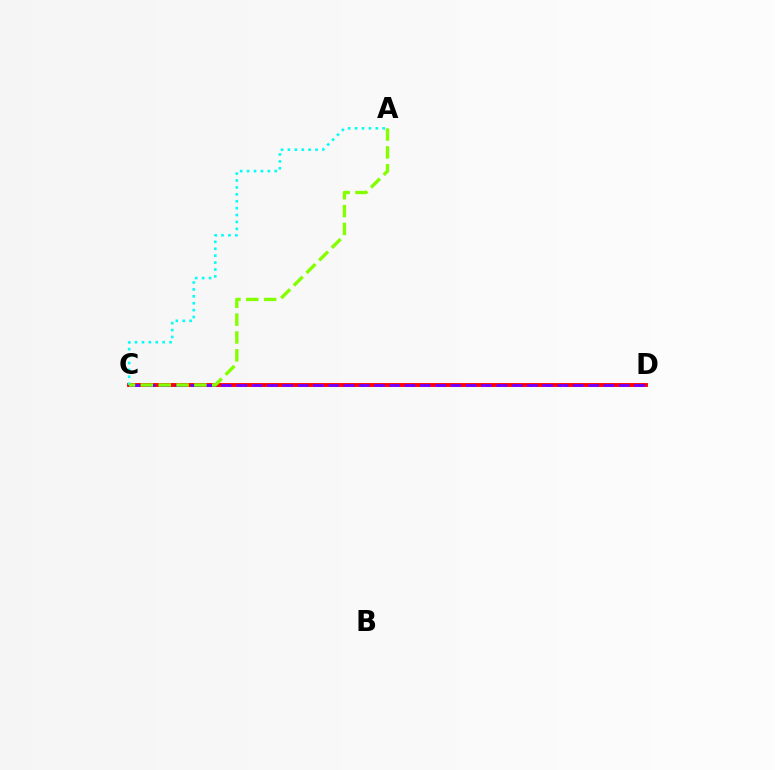{('C', 'D'): [{'color': '#ff0000', 'line_style': 'solid', 'thickness': 2.78}, {'color': '#7200ff', 'line_style': 'dashed', 'thickness': 2.08}], ('A', 'C'): [{'color': '#00fff6', 'line_style': 'dotted', 'thickness': 1.88}, {'color': '#84ff00', 'line_style': 'dashed', 'thickness': 2.42}]}